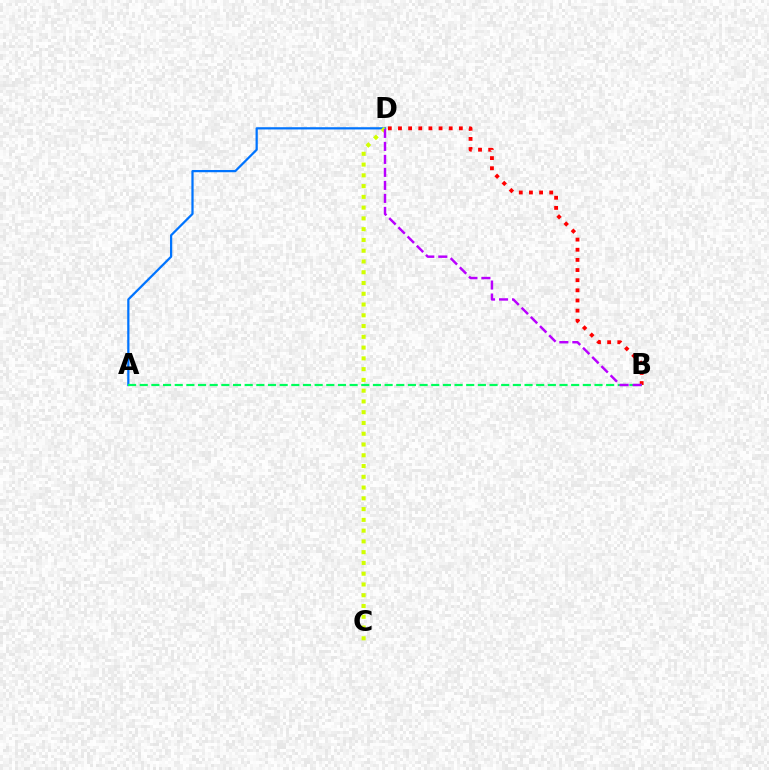{('B', 'D'): [{'color': '#ff0000', 'line_style': 'dotted', 'thickness': 2.76}, {'color': '#b900ff', 'line_style': 'dashed', 'thickness': 1.77}], ('A', 'D'): [{'color': '#0074ff', 'line_style': 'solid', 'thickness': 1.61}], ('C', 'D'): [{'color': '#d1ff00', 'line_style': 'dotted', 'thickness': 2.93}], ('A', 'B'): [{'color': '#00ff5c', 'line_style': 'dashed', 'thickness': 1.58}]}